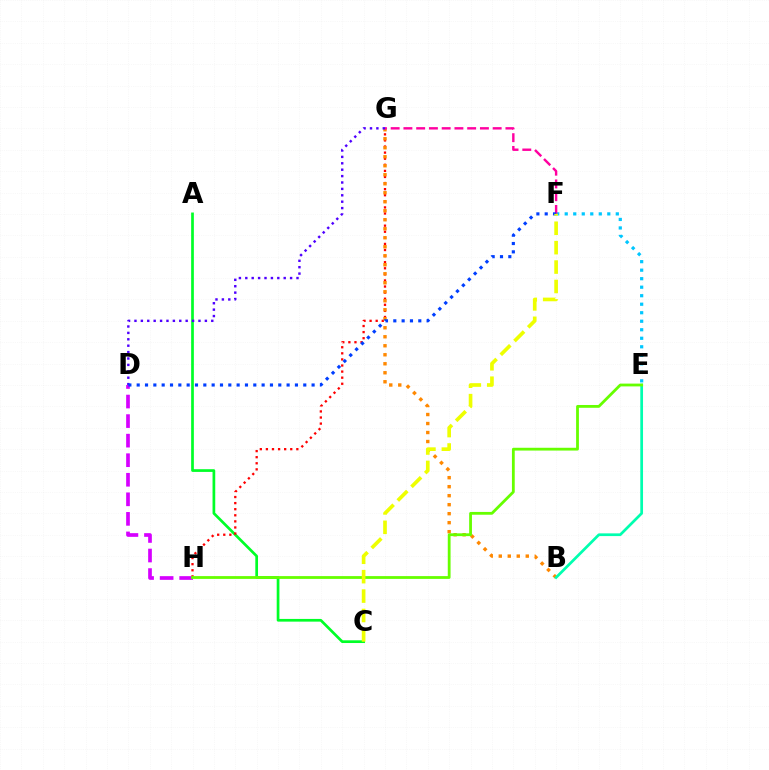{('A', 'C'): [{'color': '#00ff27', 'line_style': 'solid', 'thickness': 1.95}], ('G', 'H'): [{'color': '#ff0000', 'line_style': 'dotted', 'thickness': 1.65}], ('E', 'F'): [{'color': '#00c7ff', 'line_style': 'dotted', 'thickness': 2.31}], ('B', 'G'): [{'color': '#ff8800', 'line_style': 'dotted', 'thickness': 2.45}], ('D', 'G'): [{'color': '#4f00ff', 'line_style': 'dotted', 'thickness': 1.74}], ('D', 'H'): [{'color': '#d600ff', 'line_style': 'dashed', 'thickness': 2.66}], ('F', 'G'): [{'color': '#ff00a0', 'line_style': 'dashed', 'thickness': 1.73}], ('B', 'E'): [{'color': '#00ffaf', 'line_style': 'solid', 'thickness': 1.96}], ('E', 'H'): [{'color': '#66ff00', 'line_style': 'solid', 'thickness': 2.01}], ('D', 'F'): [{'color': '#003fff', 'line_style': 'dotted', 'thickness': 2.26}], ('C', 'F'): [{'color': '#eeff00', 'line_style': 'dashed', 'thickness': 2.64}]}